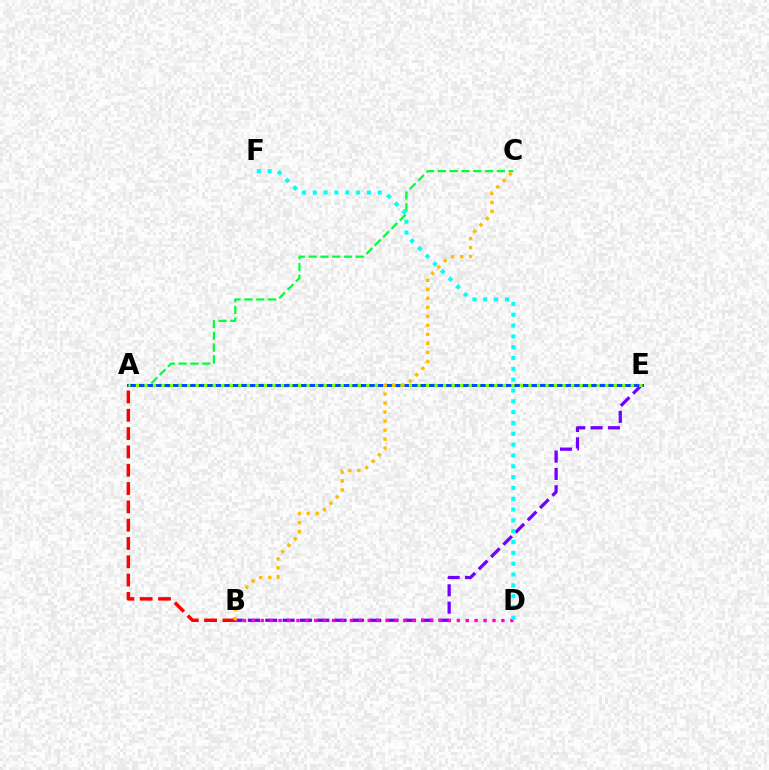{('A', 'C'): [{'color': '#00ff39', 'line_style': 'dashed', 'thickness': 1.6}], ('A', 'B'): [{'color': '#ff0000', 'line_style': 'dashed', 'thickness': 2.49}], ('A', 'E'): [{'color': '#004bff', 'line_style': 'solid', 'thickness': 2.15}, {'color': '#84ff00', 'line_style': 'dotted', 'thickness': 2.32}], ('B', 'E'): [{'color': '#7200ff', 'line_style': 'dashed', 'thickness': 2.35}], ('B', 'D'): [{'color': '#ff00cf', 'line_style': 'dotted', 'thickness': 2.42}], ('B', 'C'): [{'color': '#ffbd00', 'line_style': 'dotted', 'thickness': 2.45}], ('D', 'F'): [{'color': '#00fff6', 'line_style': 'dotted', 'thickness': 2.94}]}